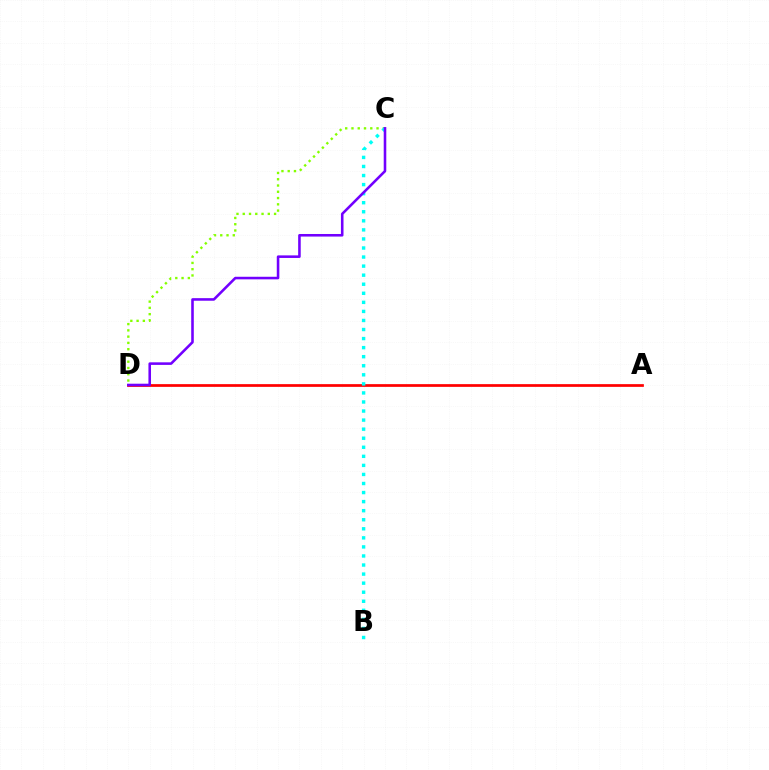{('A', 'D'): [{'color': '#ff0000', 'line_style': 'solid', 'thickness': 1.96}], ('C', 'D'): [{'color': '#84ff00', 'line_style': 'dotted', 'thickness': 1.7}, {'color': '#7200ff', 'line_style': 'solid', 'thickness': 1.85}], ('B', 'C'): [{'color': '#00fff6', 'line_style': 'dotted', 'thickness': 2.46}]}